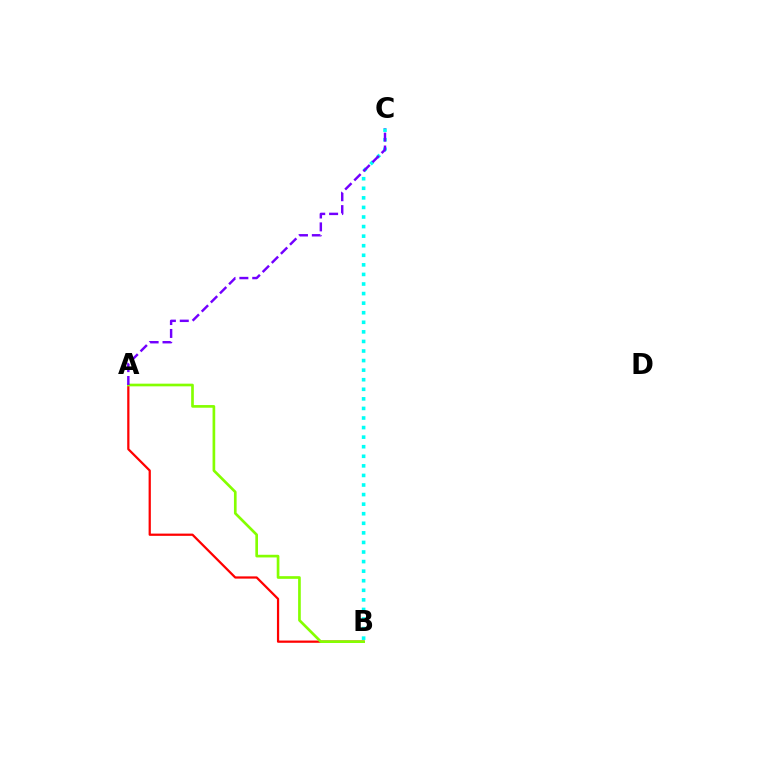{('A', 'B'): [{'color': '#ff0000', 'line_style': 'solid', 'thickness': 1.61}, {'color': '#84ff00', 'line_style': 'solid', 'thickness': 1.92}], ('B', 'C'): [{'color': '#00fff6', 'line_style': 'dotted', 'thickness': 2.6}], ('A', 'C'): [{'color': '#7200ff', 'line_style': 'dashed', 'thickness': 1.75}]}